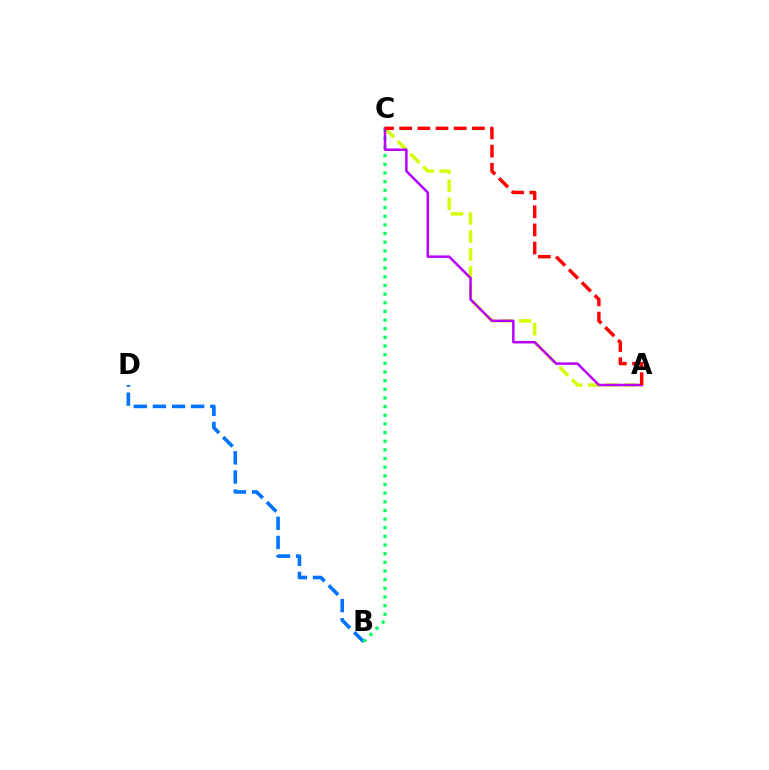{('B', 'D'): [{'color': '#0074ff', 'line_style': 'dashed', 'thickness': 2.6}], ('B', 'C'): [{'color': '#00ff5c', 'line_style': 'dotted', 'thickness': 2.35}], ('A', 'C'): [{'color': '#d1ff00', 'line_style': 'dashed', 'thickness': 2.45}, {'color': '#b900ff', 'line_style': 'solid', 'thickness': 1.8}, {'color': '#ff0000', 'line_style': 'dashed', 'thickness': 2.47}]}